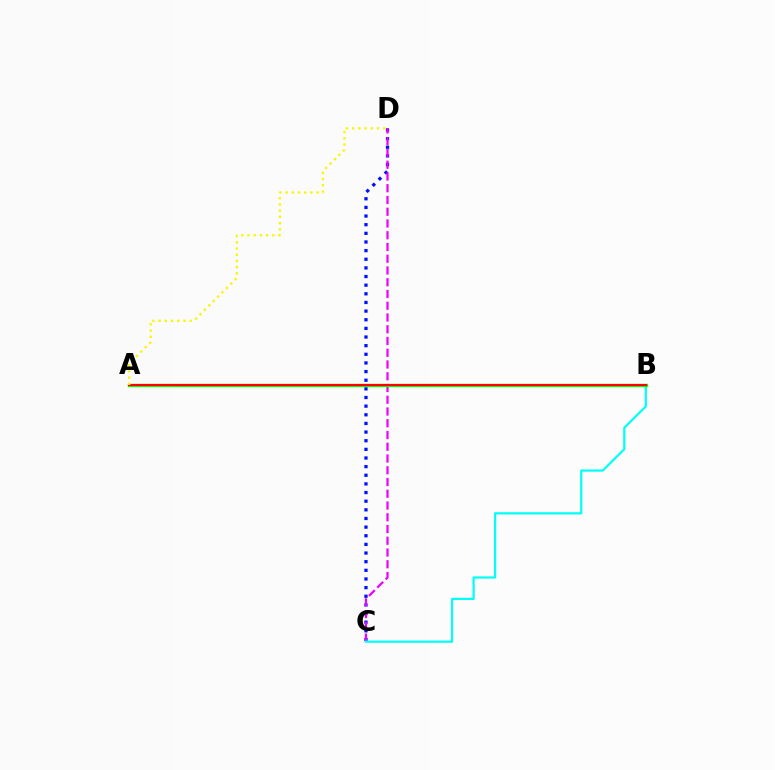{('C', 'D'): [{'color': '#0010ff', 'line_style': 'dotted', 'thickness': 2.35}, {'color': '#ee00ff', 'line_style': 'dashed', 'thickness': 1.6}], ('B', 'C'): [{'color': '#00fff6', 'line_style': 'solid', 'thickness': 1.59}], ('A', 'B'): [{'color': '#08ff00', 'line_style': 'solid', 'thickness': 2.38}, {'color': '#ff0000', 'line_style': 'solid', 'thickness': 1.51}], ('A', 'D'): [{'color': '#fcf500', 'line_style': 'dotted', 'thickness': 1.69}]}